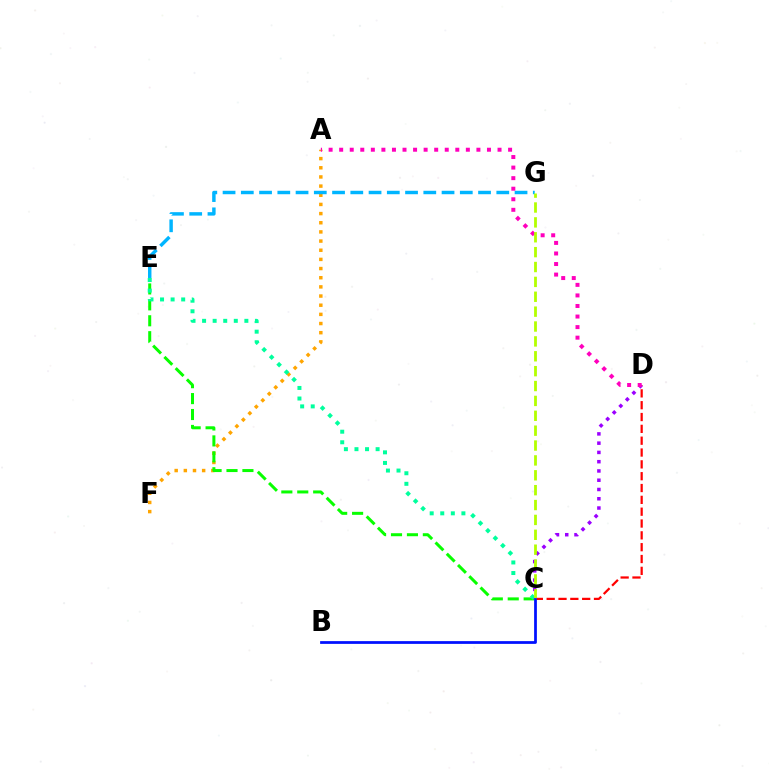{('A', 'F'): [{'color': '#ffa500', 'line_style': 'dotted', 'thickness': 2.49}], ('C', 'D'): [{'color': '#ff0000', 'line_style': 'dashed', 'thickness': 1.61}, {'color': '#9b00ff', 'line_style': 'dotted', 'thickness': 2.52}], ('C', 'E'): [{'color': '#08ff00', 'line_style': 'dashed', 'thickness': 2.16}, {'color': '#00ff9d', 'line_style': 'dotted', 'thickness': 2.87}], ('E', 'G'): [{'color': '#00b5ff', 'line_style': 'dashed', 'thickness': 2.48}], ('A', 'D'): [{'color': '#ff00bd', 'line_style': 'dotted', 'thickness': 2.87}], ('C', 'G'): [{'color': '#b3ff00', 'line_style': 'dashed', 'thickness': 2.02}], ('B', 'C'): [{'color': '#0010ff', 'line_style': 'solid', 'thickness': 1.98}]}